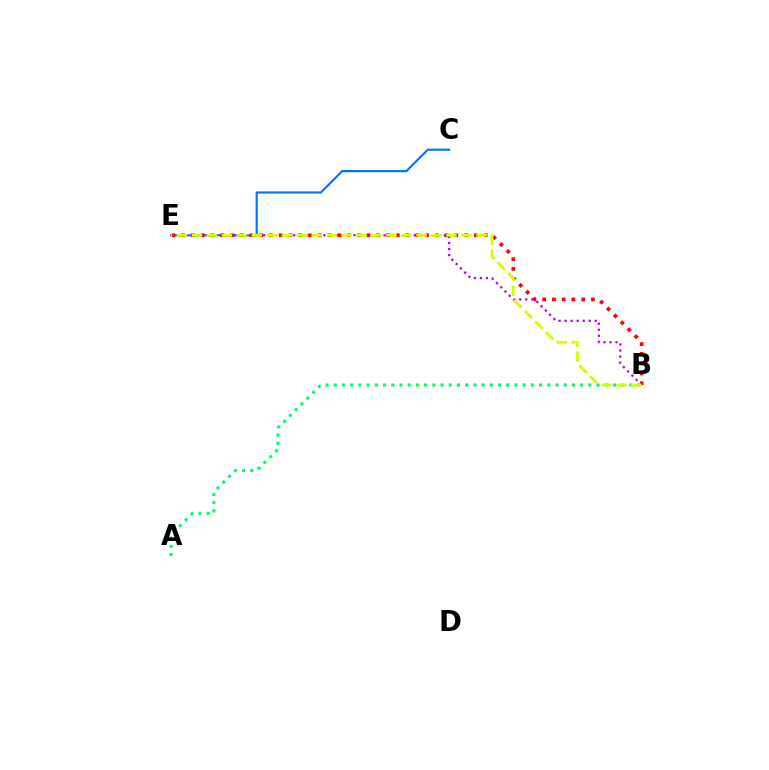{('C', 'E'): [{'color': '#0074ff', 'line_style': 'solid', 'thickness': 1.56}], ('B', 'E'): [{'color': '#b900ff', 'line_style': 'dotted', 'thickness': 1.64}, {'color': '#ff0000', 'line_style': 'dotted', 'thickness': 2.65}, {'color': '#d1ff00', 'line_style': 'dashed', 'thickness': 2.03}], ('A', 'B'): [{'color': '#00ff5c', 'line_style': 'dotted', 'thickness': 2.23}]}